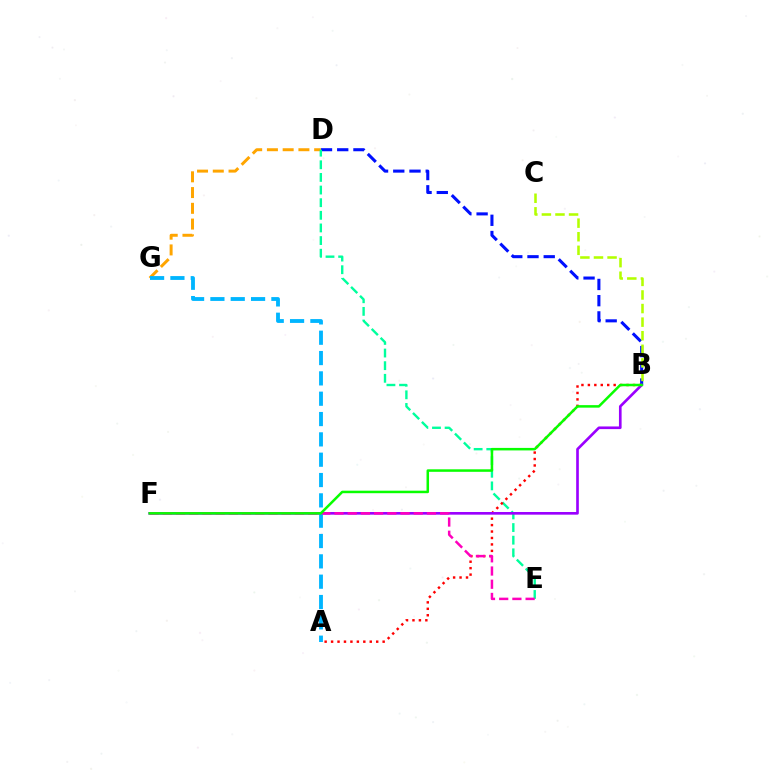{('B', 'D'): [{'color': '#0010ff', 'line_style': 'dashed', 'thickness': 2.2}], ('B', 'C'): [{'color': '#b3ff00', 'line_style': 'dashed', 'thickness': 1.85}], ('D', 'G'): [{'color': '#ffa500', 'line_style': 'dashed', 'thickness': 2.14}], ('D', 'E'): [{'color': '#00ff9d', 'line_style': 'dashed', 'thickness': 1.72}], ('A', 'B'): [{'color': '#ff0000', 'line_style': 'dotted', 'thickness': 1.75}], ('B', 'F'): [{'color': '#9b00ff', 'line_style': 'solid', 'thickness': 1.91}, {'color': '#08ff00', 'line_style': 'solid', 'thickness': 1.81}], ('A', 'G'): [{'color': '#00b5ff', 'line_style': 'dashed', 'thickness': 2.76}], ('E', 'F'): [{'color': '#ff00bd', 'line_style': 'dashed', 'thickness': 1.79}]}